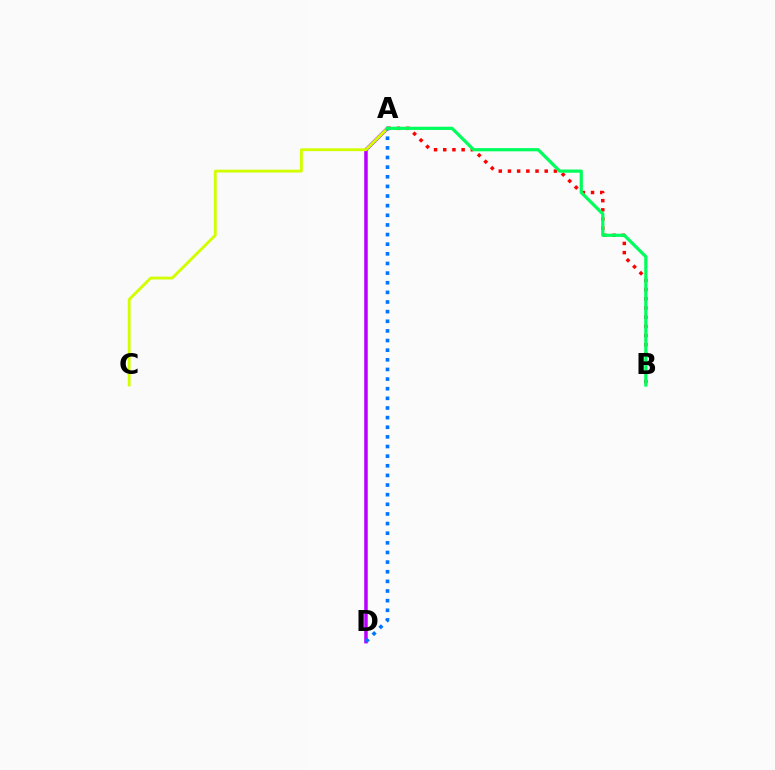{('A', 'D'): [{'color': '#b900ff', 'line_style': 'solid', 'thickness': 2.52}, {'color': '#0074ff', 'line_style': 'dotted', 'thickness': 2.62}], ('A', 'B'): [{'color': '#ff0000', 'line_style': 'dotted', 'thickness': 2.5}, {'color': '#00ff5c', 'line_style': 'solid', 'thickness': 2.31}], ('A', 'C'): [{'color': '#d1ff00', 'line_style': 'solid', 'thickness': 2.06}]}